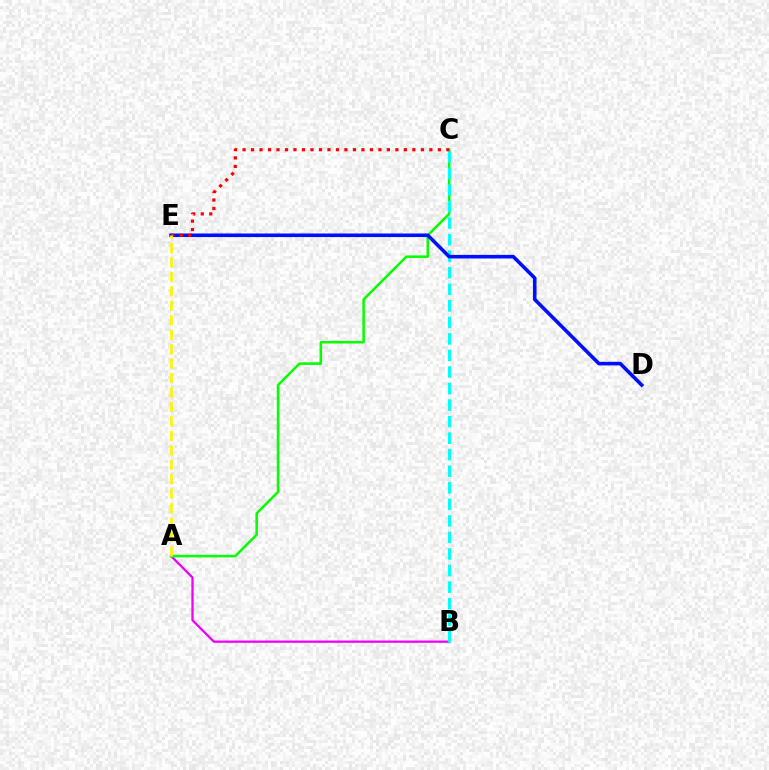{('A', 'B'): [{'color': '#ee00ff', 'line_style': 'solid', 'thickness': 1.64}], ('A', 'C'): [{'color': '#08ff00', 'line_style': 'solid', 'thickness': 1.84}], ('B', 'C'): [{'color': '#00fff6', 'line_style': 'dashed', 'thickness': 2.25}], ('D', 'E'): [{'color': '#0010ff', 'line_style': 'solid', 'thickness': 2.58}], ('C', 'E'): [{'color': '#ff0000', 'line_style': 'dotted', 'thickness': 2.31}], ('A', 'E'): [{'color': '#fcf500', 'line_style': 'dashed', 'thickness': 1.96}]}